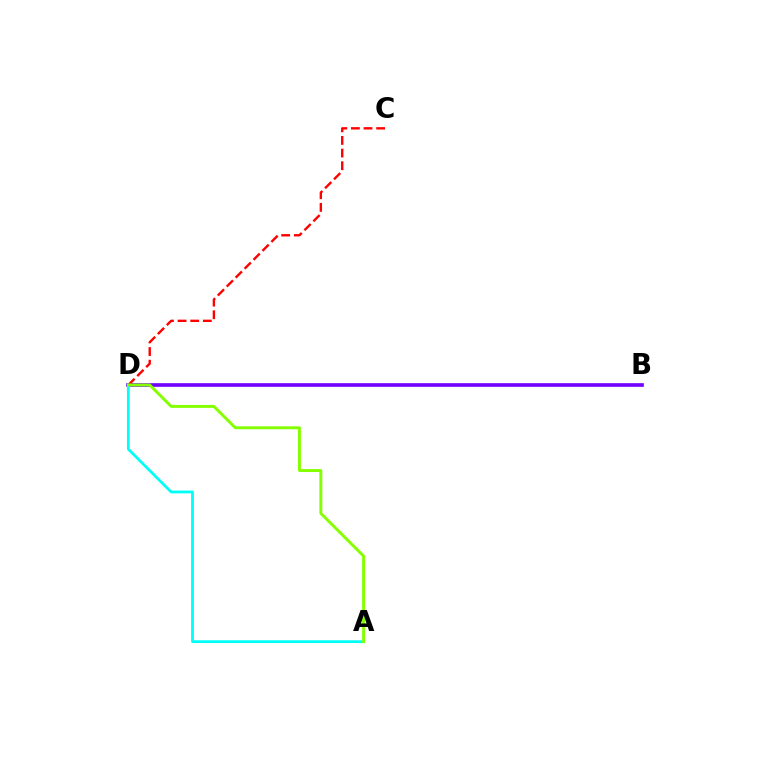{('B', 'D'): [{'color': '#7200ff', 'line_style': 'solid', 'thickness': 2.63}], ('C', 'D'): [{'color': '#ff0000', 'line_style': 'dashed', 'thickness': 1.72}], ('A', 'D'): [{'color': '#00fff6', 'line_style': 'solid', 'thickness': 2.0}, {'color': '#84ff00', 'line_style': 'solid', 'thickness': 2.11}]}